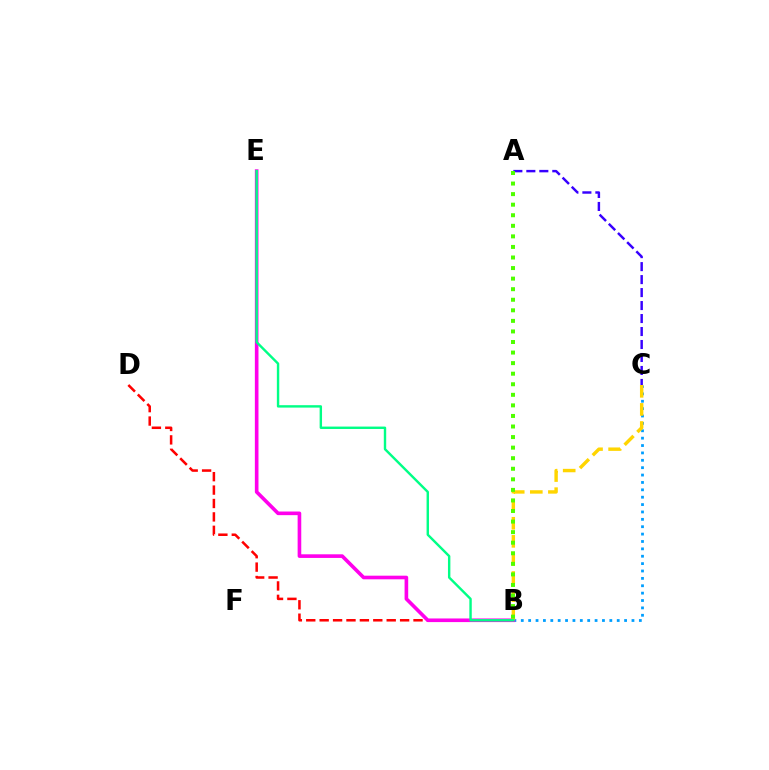{('B', 'C'): [{'color': '#009eff', 'line_style': 'dotted', 'thickness': 2.01}, {'color': '#ffd500', 'line_style': 'dashed', 'thickness': 2.46}], ('A', 'C'): [{'color': '#3700ff', 'line_style': 'dashed', 'thickness': 1.76}], ('B', 'D'): [{'color': '#ff0000', 'line_style': 'dashed', 'thickness': 1.82}], ('B', 'E'): [{'color': '#ff00ed', 'line_style': 'solid', 'thickness': 2.61}, {'color': '#00ff86', 'line_style': 'solid', 'thickness': 1.73}], ('A', 'B'): [{'color': '#4fff00', 'line_style': 'dotted', 'thickness': 2.87}]}